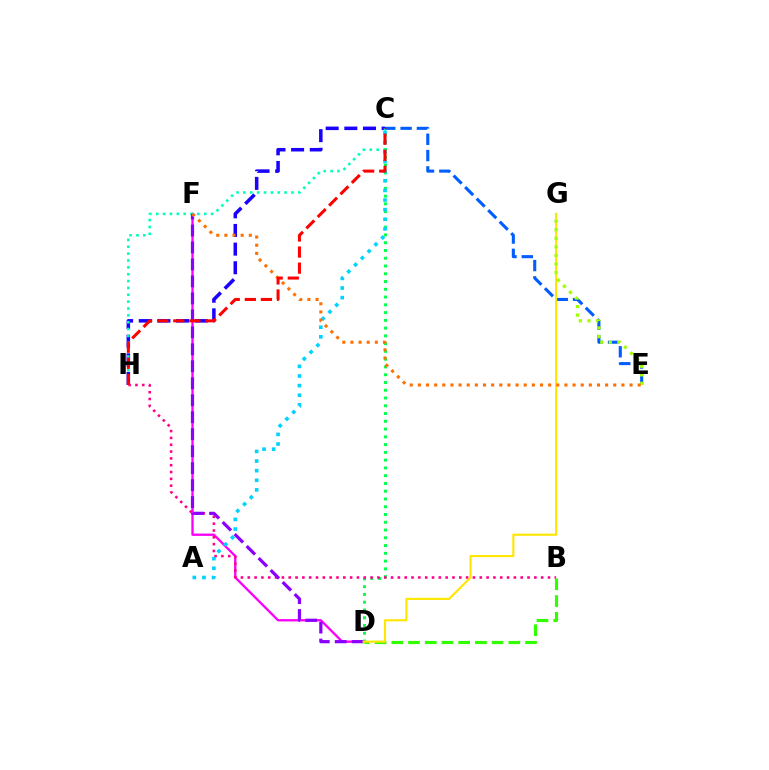{('D', 'F'): [{'color': '#fa00f9', 'line_style': 'solid', 'thickness': 1.67}, {'color': '#8a00ff', 'line_style': 'dashed', 'thickness': 2.31}], ('C', 'H'): [{'color': '#1900ff', 'line_style': 'dashed', 'thickness': 2.53}, {'color': '#00ffbb', 'line_style': 'dotted', 'thickness': 1.86}, {'color': '#ff0000', 'line_style': 'dashed', 'thickness': 2.18}], ('C', 'D'): [{'color': '#00ff45', 'line_style': 'dotted', 'thickness': 2.11}], ('B', 'H'): [{'color': '#ff0088', 'line_style': 'dotted', 'thickness': 1.85}], ('A', 'C'): [{'color': '#00d3ff', 'line_style': 'dotted', 'thickness': 2.61}], ('C', 'E'): [{'color': '#005dff', 'line_style': 'dashed', 'thickness': 2.21}], ('B', 'D'): [{'color': '#31ff00', 'line_style': 'dashed', 'thickness': 2.27}], ('D', 'G'): [{'color': '#ffe600', 'line_style': 'solid', 'thickness': 1.54}], ('E', 'G'): [{'color': '#a2ff00', 'line_style': 'dotted', 'thickness': 2.33}], ('E', 'F'): [{'color': '#ff7000', 'line_style': 'dotted', 'thickness': 2.21}]}